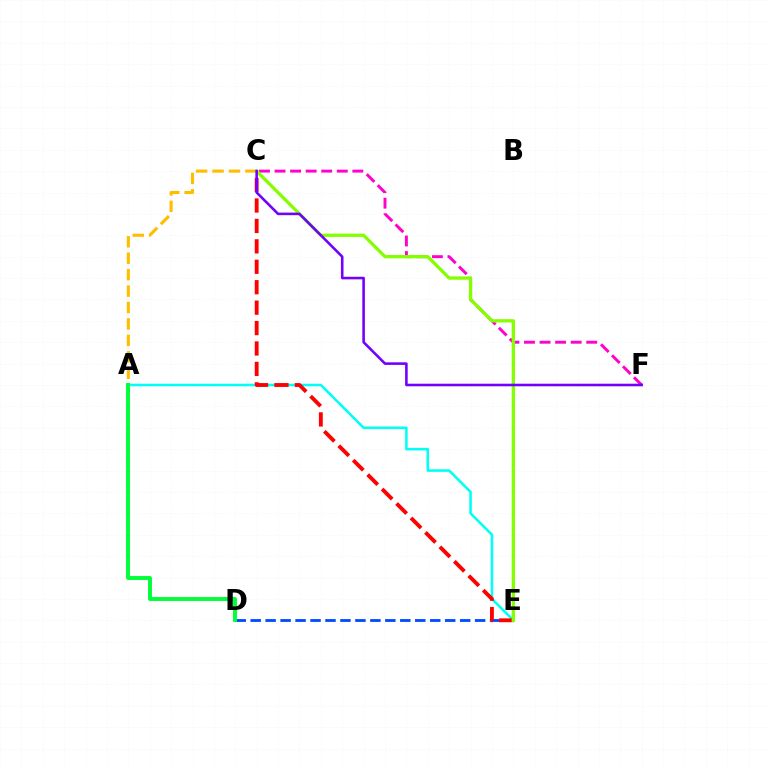{('D', 'E'): [{'color': '#004bff', 'line_style': 'dashed', 'thickness': 2.03}], ('A', 'E'): [{'color': '#00fff6', 'line_style': 'solid', 'thickness': 1.84}], ('C', 'E'): [{'color': '#ff0000', 'line_style': 'dashed', 'thickness': 2.78}, {'color': '#84ff00', 'line_style': 'solid', 'thickness': 2.37}], ('A', 'C'): [{'color': '#ffbd00', 'line_style': 'dashed', 'thickness': 2.23}], ('A', 'D'): [{'color': '#00ff39', 'line_style': 'solid', 'thickness': 2.82}], ('C', 'F'): [{'color': '#ff00cf', 'line_style': 'dashed', 'thickness': 2.11}, {'color': '#7200ff', 'line_style': 'solid', 'thickness': 1.86}]}